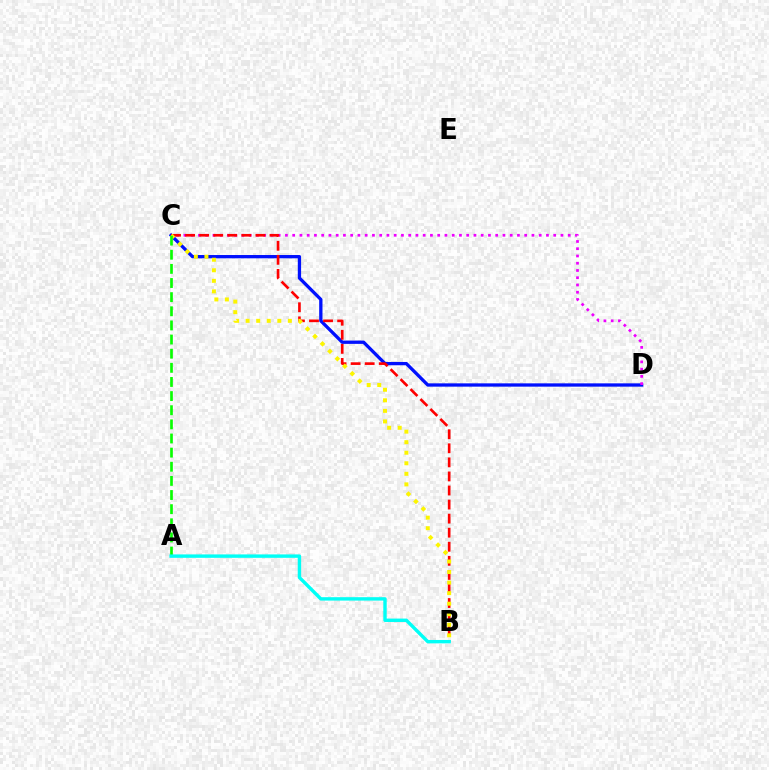{('C', 'D'): [{'color': '#0010ff', 'line_style': 'solid', 'thickness': 2.37}, {'color': '#ee00ff', 'line_style': 'dotted', 'thickness': 1.97}], ('B', 'C'): [{'color': '#ff0000', 'line_style': 'dashed', 'thickness': 1.91}, {'color': '#fcf500', 'line_style': 'dotted', 'thickness': 2.86}], ('A', 'C'): [{'color': '#08ff00', 'line_style': 'dashed', 'thickness': 1.92}], ('A', 'B'): [{'color': '#00fff6', 'line_style': 'solid', 'thickness': 2.45}]}